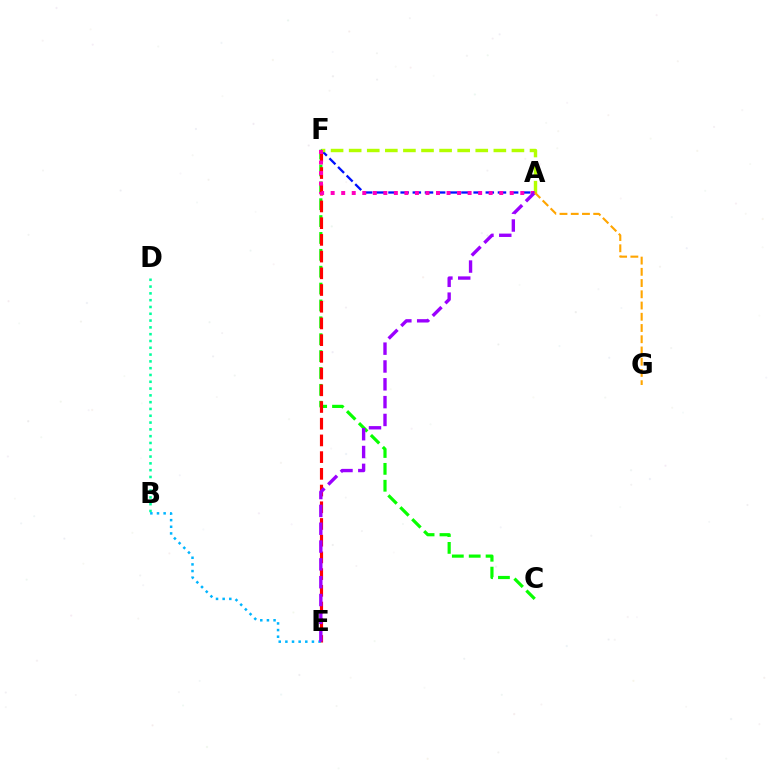{('A', 'F'): [{'color': '#0010ff', 'line_style': 'dashed', 'thickness': 1.65}, {'color': '#b3ff00', 'line_style': 'dashed', 'thickness': 2.46}, {'color': '#ff00bd', 'line_style': 'dotted', 'thickness': 2.86}], ('B', 'D'): [{'color': '#00ff9d', 'line_style': 'dotted', 'thickness': 1.85}], ('C', 'F'): [{'color': '#08ff00', 'line_style': 'dashed', 'thickness': 2.29}], ('E', 'F'): [{'color': '#ff0000', 'line_style': 'dashed', 'thickness': 2.27}], ('B', 'E'): [{'color': '#00b5ff', 'line_style': 'dotted', 'thickness': 1.8}], ('A', 'E'): [{'color': '#9b00ff', 'line_style': 'dashed', 'thickness': 2.42}], ('A', 'G'): [{'color': '#ffa500', 'line_style': 'dashed', 'thickness': 1.53}]}